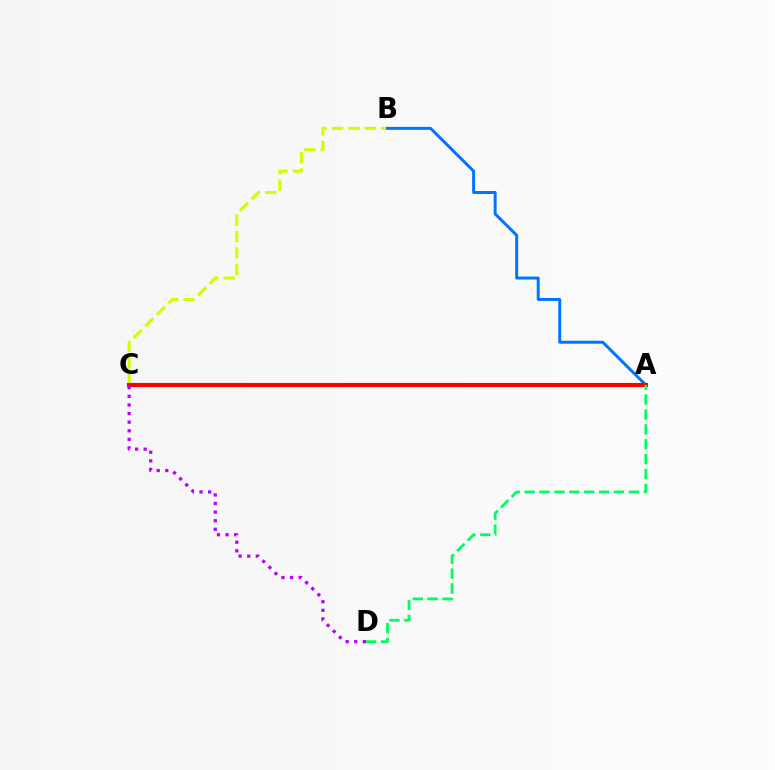{('B', 'C'): [{'color': '#d1ff00', 'line_style': 'dashed', 'thickness': 2.22}], ('A', 'B'): [{'color': '#0074ff', 'line_style': 'solid', 'thickness': 2.13}], ('A', 'C'): [{'color': '#ff0000', 'line_style': 'solid', 'thickness': 2.98}], ('C', 'D'): [{'color': '#b900ff', 'line_style': 'dotted', 'thickness': 2.34}], ('A', 'D'): [{'color': '#00ff5c', 'line_style': 'dashed', 'thickness': 2.02}]}